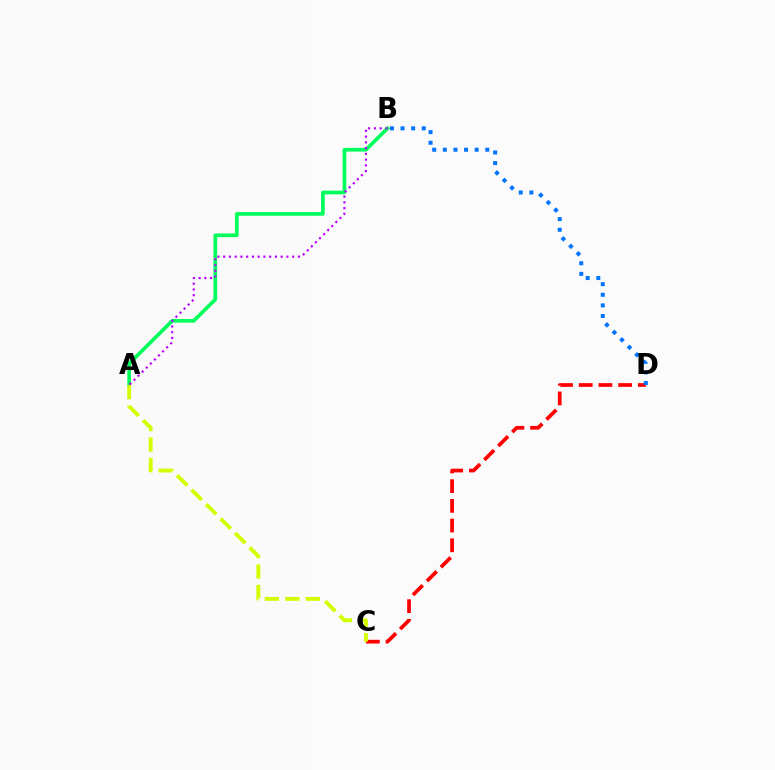{('C', 'D'): [{'color': '#ff0000', 'line_style': 'dashed', 'thickness': 2.68}], ('A', 'B'): [{'color': '#00ff5c', 'line_style': 'solid', 'thickness': 2.65}, {'color': '#b900ff', 'line_style': 'dotted', 'thickness': 1.56}], ('B', 'D'): [{'color': '#0074ff', 'line_style': 'dotted', 'thickness': 2.88}], ('A', 'C'): [{'color': '#d1ff00', 'line_style': 'dashed', 'thickness': 2.78}]}